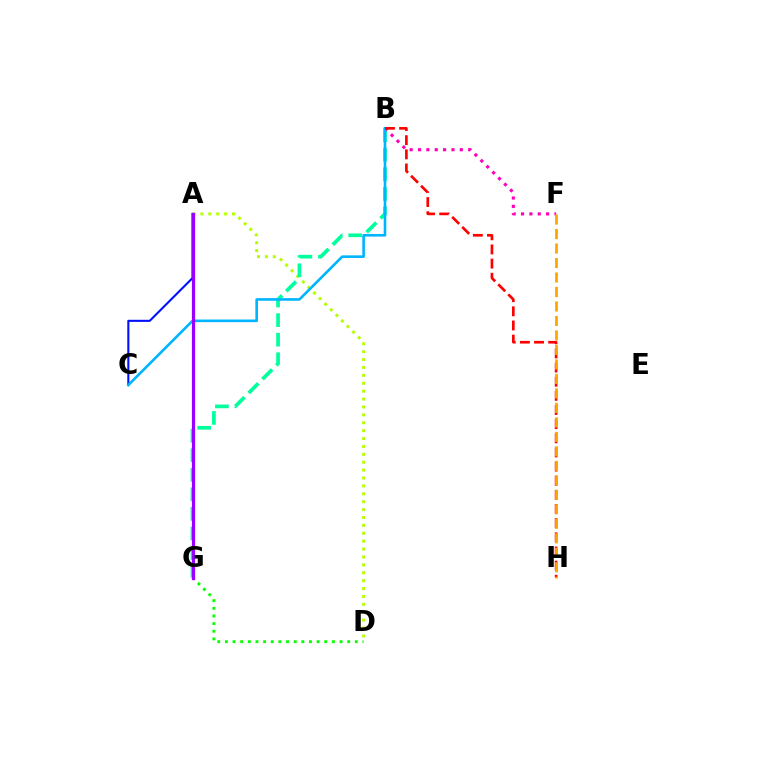{('A', 'D'): [{'color': '#b3ff00', 'line_style': 'dotted', 'thickness': 2.15}], ('B', 'G'): [{'color': '#00ff9d', 'line_style': 'dashed', 'thickness': 2.66}], ('D', 'G'): [{'color': '#08ff00', 'line_style': 'dotted', 'thickness': 2.08}], ('A', 'C'): [{'color': '#0010ff', 'line_style': 'solid', 'thickness': 1.5}], ('B', 'F'): [{'color': '#ff00bd', 'line_style': 'dotted', 'thickness': 2.27}], ('B', 'C'): [{'color': '#00b5ff', 'line_style': 'solid', 'thickness': 1.9}], ('A', 'G'): [{'color': '#9b00ff', 'line_style': 'solid', 'thickness': 2.3}], ('B', 'H'): [{'color': '#ff0000', 'line_style': 'dashed', 'thickness': 1.92}], ('F', 'H'): [{'color': '#ffa500', 'line_style': 'dashed', 'thickness': 1.97}]}